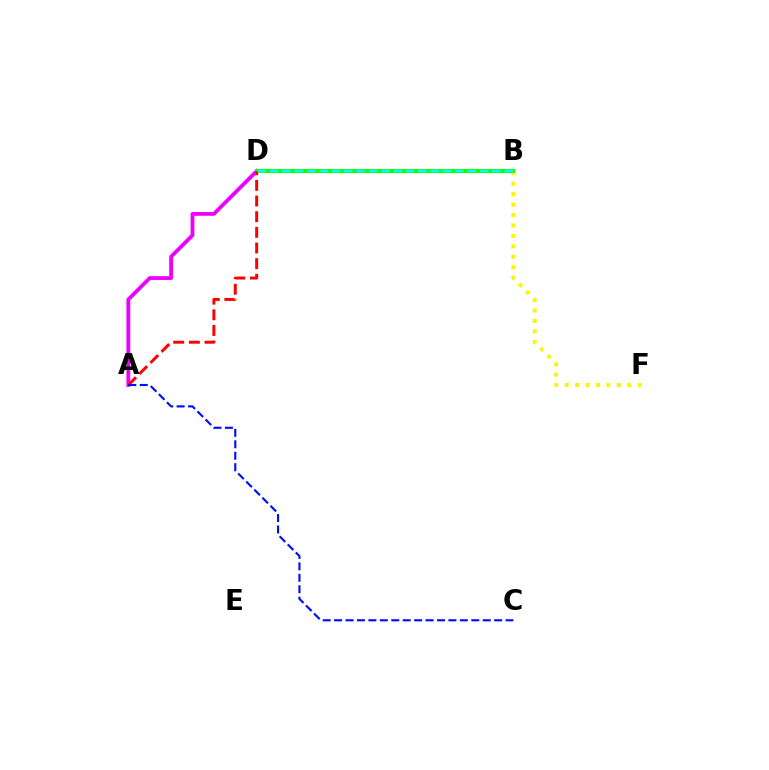{('B', 'F'): [{'color': '#fcf500', 'line_style': 'dotted', 'thickness': 2.83}], ('A', 'D'): [{'color': '#ee00ff', 'line_style': 'solid', 'thickness': 2.74}, {'color': '#ff0000', 'line_style': 'dashed', 'thickness': 2.13}], ('B', 'D'): [{'color': '#08ff00', 'line_style': 'solid', 'thickness': 2.78}, {'color': '#00fff6', 'line_style': 'dashed', 'thickness': 1.68}], ('A', 'C'): [{'color': '#0010ff', 'line_style': 'dashed', 'thickness': 1.55}]}